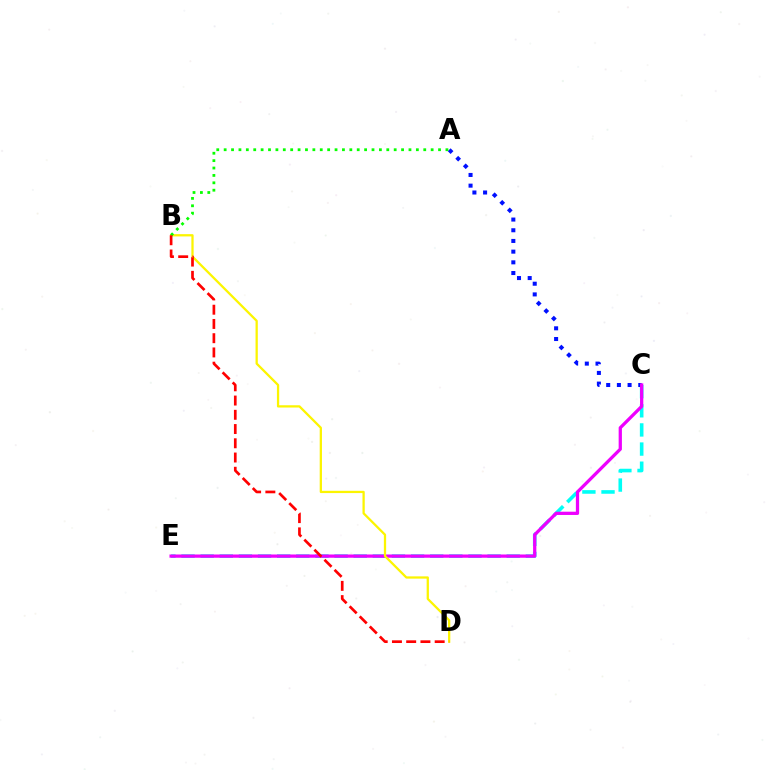{('C', 'E'): [{'color': '#00fff6', 'line_style': 'dashed', 'thickness': 2.6}, {'color': '#ee00ff', 'line_style': 'solid', 'thickness': 2.35}], ('A', 'C'): [{'color': '#0010ff', 'line_style': 'dotted', 'thickness': 2.91}], ('B', 'D'): [{'color': '#fcf500', 'line_style': 'solid', 'thickness': 1.63}, {'color': '#ff0000', 'line_style': 'dashed', 'thickness': 1.93}], ('A', 'B'): [{'color': '#08ff00', 'line_style': 'dotted', 'thickness': 2.01}]}